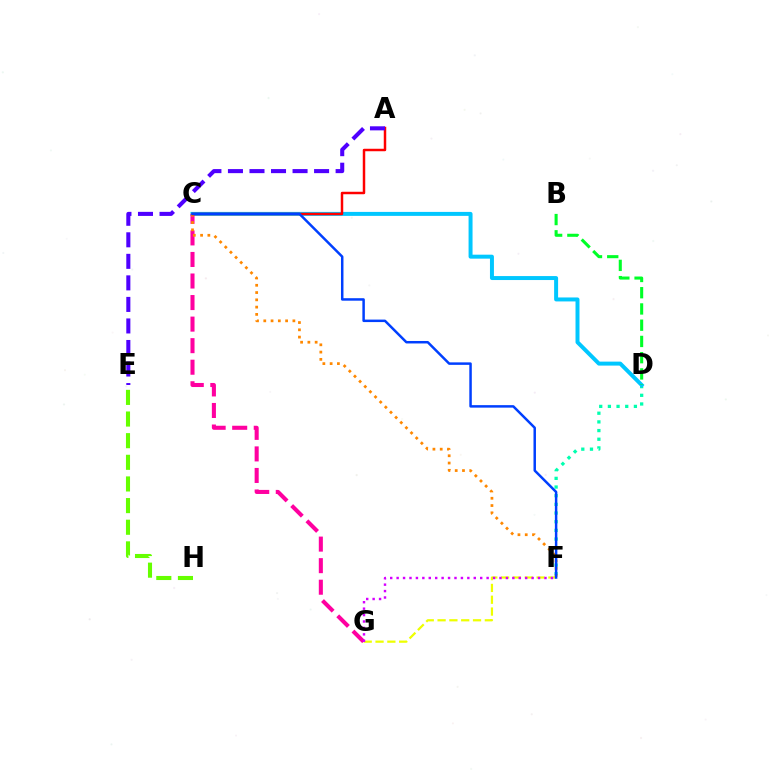{('D', 'F'): [{'color': '#00ffaf', 'line_style': 'dotted', 'thickness': 2.36}], ('C', 'D'): [{'color': '#00c7ff', 'line_style': 'solid', 'thickness': 2.86}], ('C', 'G'): [{'color': '#ff00a0', 'line_style': 'dashed', 'thickness': 2.93}], ('F', 'G'): [{'color': '#eeff00', 'line_style': 'dashed', 'thickness': 1.61}, {'color': '#d600ff', 'line_style': 'dotted', 'thickness': 1.75}], ('C', 'F'): [{'color': '#ff8800', 'line_style': 'dotted', 'thickness': 1.98}, {'color': '#003fff', 'line_style': 'solid', 'thickness': 1.79}], ('A', 'C'): [{'color': '#ff0000', 'line_style': 'solid', 'thickness': 1.78}], ('E', 'H'): [{'color': '#66ff00', 'line_style': 'dashed', 'thickness': 2.94}], ('A', 'E'): [{'color': '#4f00ff', 'line_style': 'dashed', 'thickness': 2.93}], ('B', 'D'): [{'color': '#00ff27', 'line_style': 'dashed', 'thickness': 2.21}]}